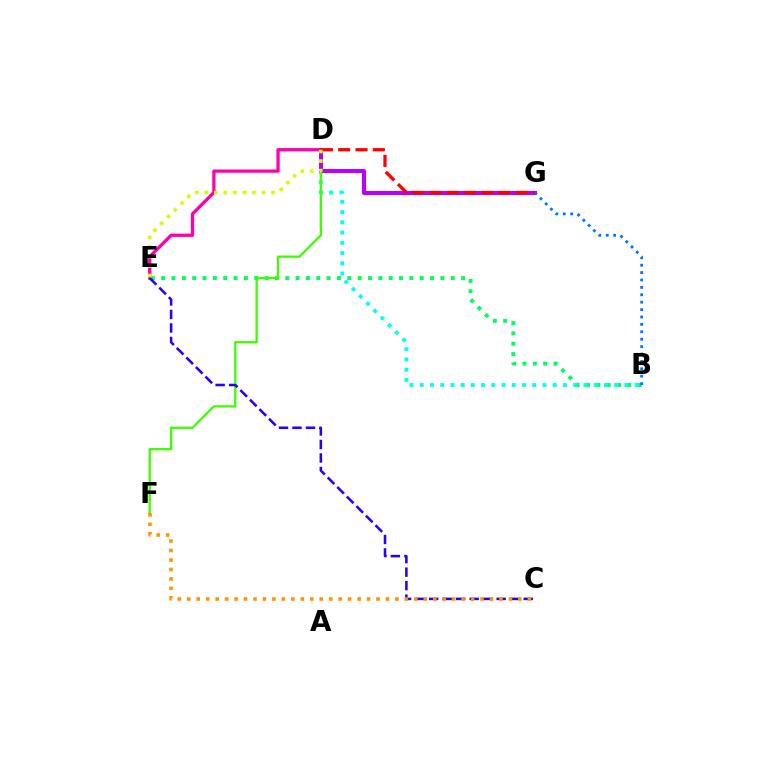{('D', 'E'): [{'color': '#ff00ac', 'line_style': 'solid', 'thickness': 2.37}, {'color': '#d1ff00', 'line_style': 'dotted', 'thickness': 2.59}], ('B', 'E'): [{'color': '#00ff5c', 'line_style': 'dotted', 'thickness': 2.81}], ('B', 'D'): [{'color': '#00fff6', 'line_style': 'dotted', 'thickness': 2.78}], ('D', 'F'): [{'color': '#3dff00', 'line_style': 'solid', 'thickness': 1.65}], ('D', 'G'): [{'color': '#b900ff', 'line_style': 'solid', 'thickness': 2.91}, {'color': '#ff0000', 'line_style': 'dashed', 'thickness': 2.35}], ('B', 'G'): [{'color': '#0074ff', 'line_style': 'dotted', 'thickness': 2.01}], ('C', 'E'): [{'color': '#2500ff', 'line_style': 'dashed', 'thickness': 1.84}], ('C', 'F'): [{'color': '#ff9400', 'line_style': 'dotted', 'thickness': 2.57}]}